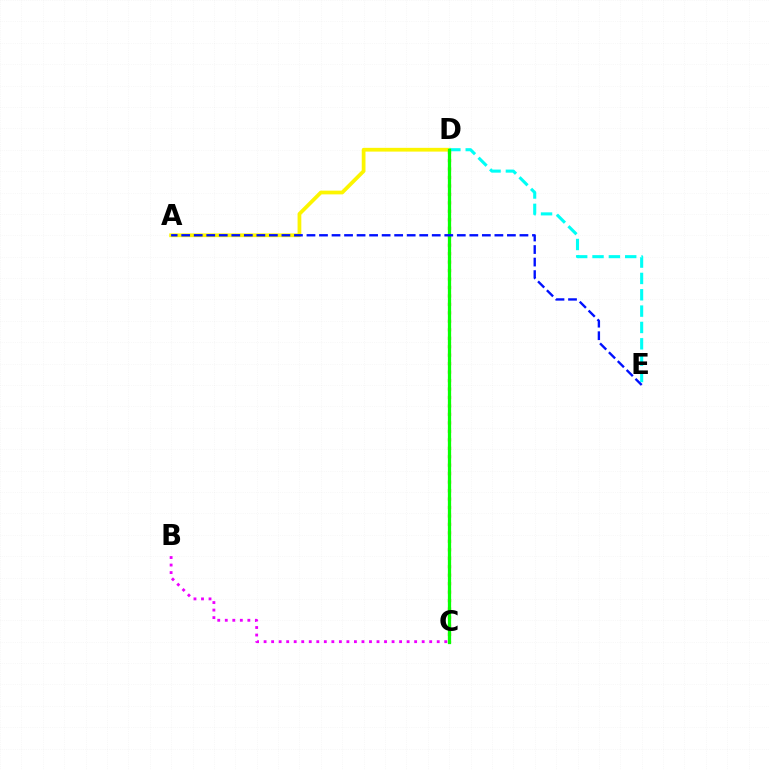{('B', 'C'): [{'color': '#ee00ff', 'line_style': 'dotted', 'thickness': 2.05}], ('C', 'D'): [{'color': '#ff0000', 'line_style': 'dotted', 'thickness': 2.3}, {'color': '#08ff00', 'line_style': 'solid', 'thickness': 2.35}], ('A', 'D'): [{'color': '#fcf500', 'line_style': 'solid', 'thickness': 2.7}], ('D', 'E'): [{'color': '#00fff6', 'line_style': 'dashed', 'thickness': 2.22}], ('A', 'E'): [{'color': '#0010ff', 'line_style': 'dashed', 'thickness': 1.7}]}